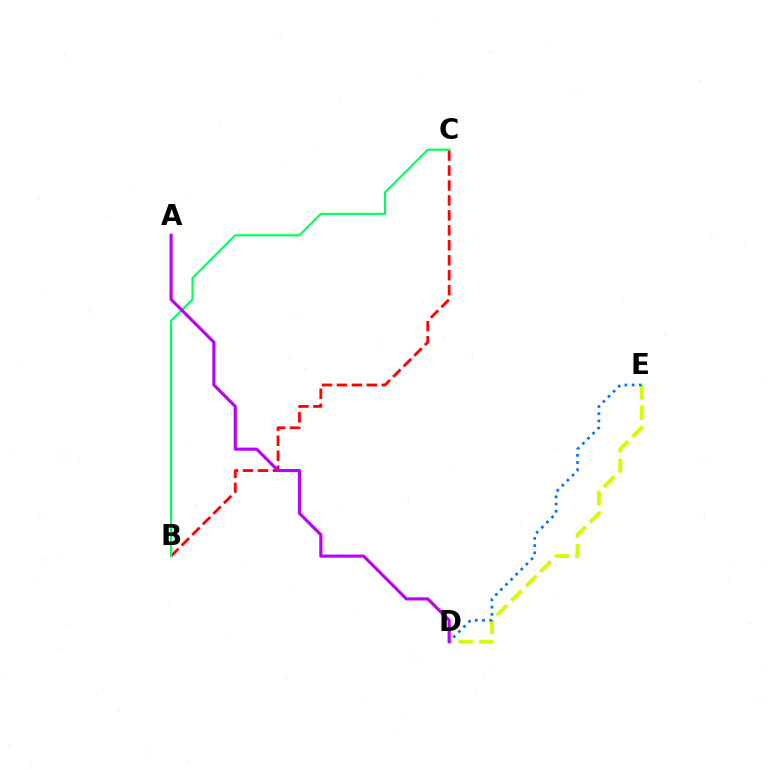{('D', 'E'): [{'color': '#d1ff00', 'line_style': 'dashed', 'thickness': 2.8}, {'color': '#0074ff', 'line_style': 'dotted', 'thickness': 1.96}], ('B', 'C'): [{'color': '#ff0000', 'line_style': 'dashed', 'thickness': 2.03}, {'color': '#00ff5c', 'line_style': 'solid', 'thickness': 1.55}], ('A', 'D'): [{'color': '#b900ff', 'line_style': 'solid', 'thickness': 2.25}]}